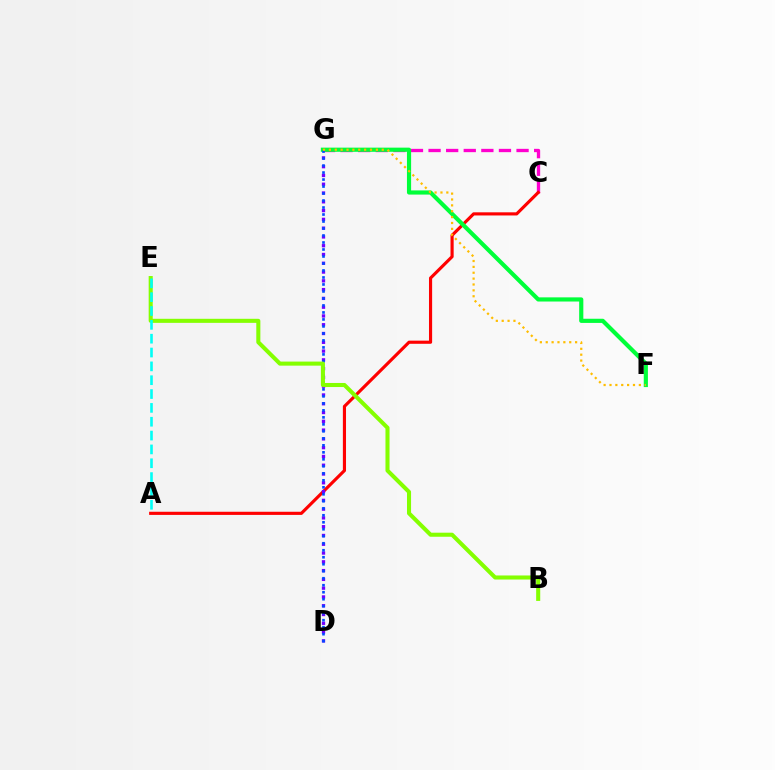{('C', 'G'): [{'color': '#ff00cf', 'line_style': 'dashed', 'thickness': 2.39}], ('A', 'C'): [{'color': '#ff0000', 'line_style': 'solid', 'thickness': 2.26}], ('D', 'G'): [{'color': '#7200ff', 'line_style': 'dotted', 'thickness': 2.39}, {'color': '#004bff', 'line_style': 'dotted', 'thickness': 1.9}], ('F', 'G'): [{'color': '#00ff39', 'line_style': 'solid', 'thickness': 2.99}, {'color': '#ffbd00', 'line_style': 'dotted', 'thickness': 1.6}], ('B', 'E'): [{'color': '#84ff00', 'line_style': 'solid', 'thickness': 2.92}], ('A', 'E'): [{'color': '#00fff6', 'line_style': 'dashed', 'thickness': 1.88}]}